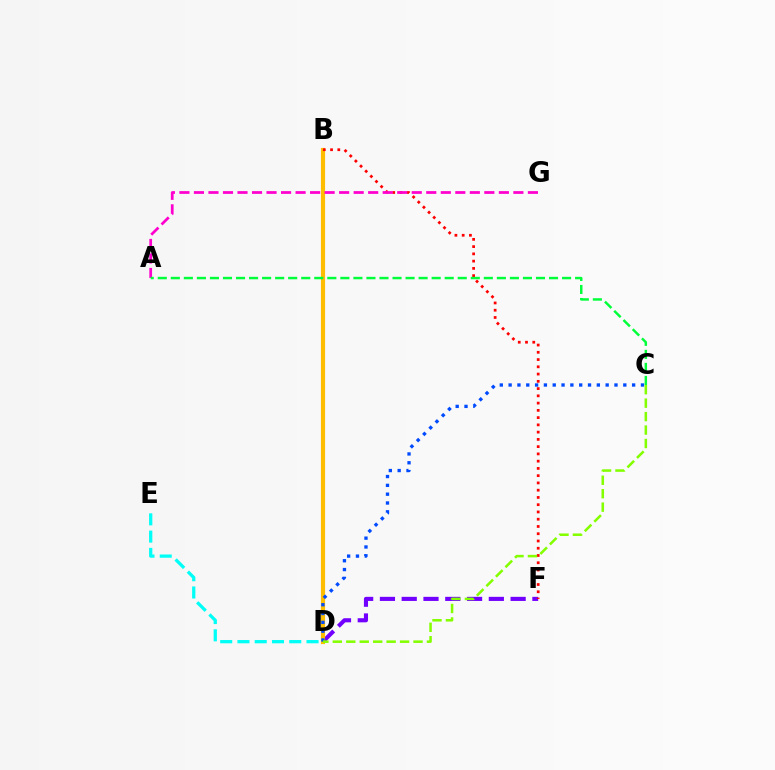{('D', 'F'): [{'color': '#7200ff', 'line_style': 'dashed', 'thickness': 2.96}], ('B', 'D'): [{'color': '#ffbd00', 'line_style': 'solid', 'thickness': 2.99}], ('C', 'D'): [{'color': '#004bff', 'line_style': 'dotted', 'thickness': 2.4}, {'color': '#84ff00', 'line_style': 'dashed', 'thickness': 1.83}], ('B', 'F'): [{'color': '#ff0000', 'line_style': 'dotted', 'thickness': 1.97}], ('A', 'G'): [{'color': '#ff00cf', 'line_style': 'dashed', 'thickness': 1.97}], ('A', 'C'): [{'color': '#00ff39', 'line_style': 'dashed', 'thickness': 1.77}], ('D', 'E'): [{'color': '#00fff6', 'line_style': 'dashed', 'thickness': 2.35}]}